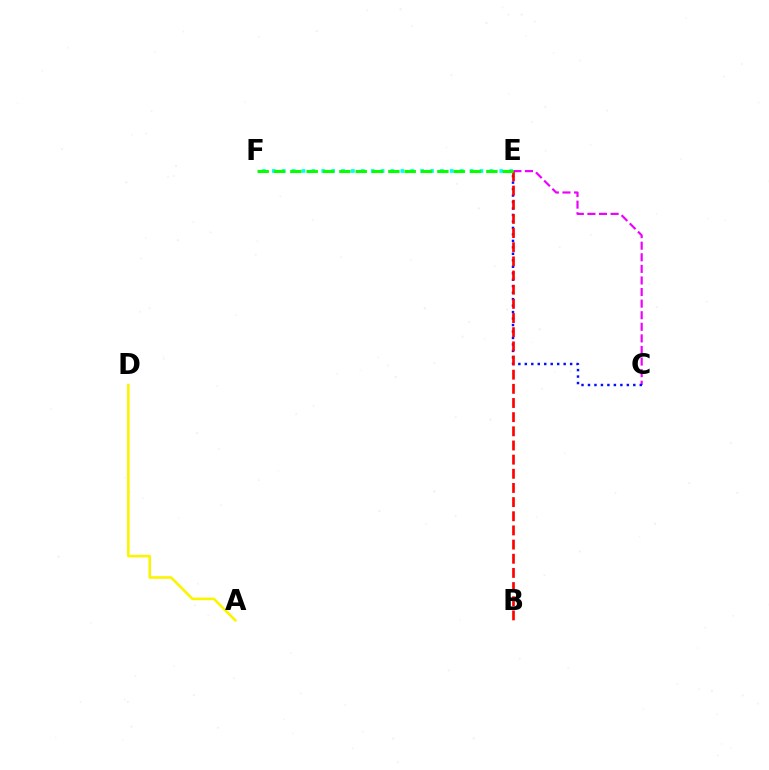{('C', 'E'): [{'color': '#ee00ff', 'line_style': 'dashed', 'thickness': 1.57}, {'color': '#0010ff', 'line_style': 'dotted', 'thickness': 1.76}], ('A', 'D'): [{'color': '#fcf500', 'line_style': 'solid', 'thickness': 1.87}], ('E', 'F'): [{'color': '#00fff6', 'line_style': 'dotted', 'thickness': 2.69}, {'color': '#08ff00', 'line_style': 'dashed', 'thickness': 2.22}], ('B', 'E'): [{'color': '#ff0000', 'line_style': 'dashed', 'thickness': 1.92}]}